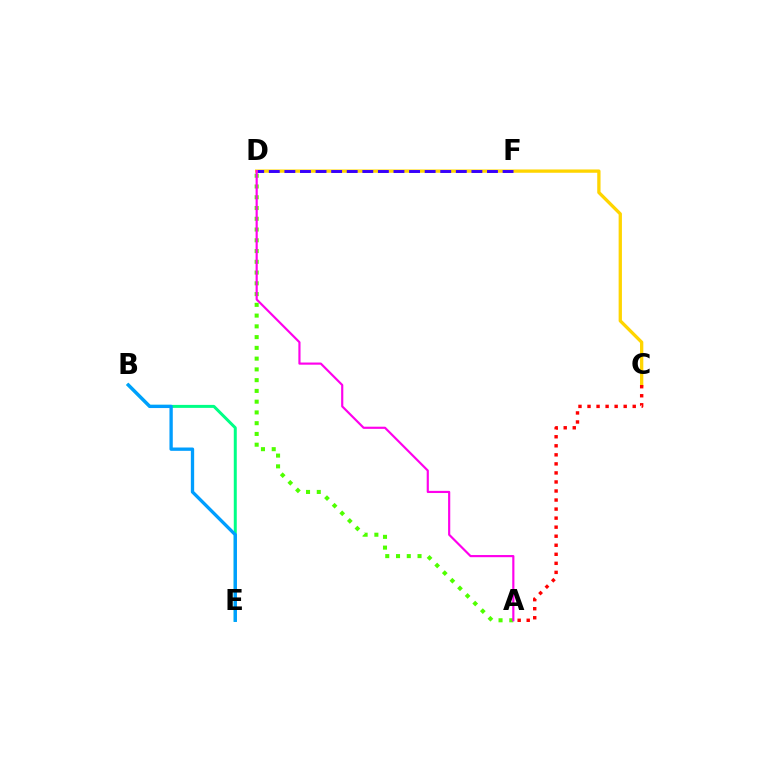{('B', 'E'): [{'color': '#00ff86', 'line_style': 'solid', 'thickness': 2.15}, {'color': '#009eff', 'line_style': 'solid', 'thickness': 2.39}], ('C', 'D'): [{'color': '#ffd500', 'line_style': 'solid', 'thickness': 2.37}], ('D', 'F'): [{'color': '#3700ff', 'line_style': 'dashed', 'thickness': 2.12}], ('A', 'D'): [{'color': '#4fff00', 'line_style': 'dotted', 'thickness': 2.92}, {'color': '#ff00ed', 'line_style': 'solid', 'thickness': 1.56}], ('A', 'C'): [{'color': '#ff0000', 'line_style': 'dotted', 'thickness': 2.46}]}